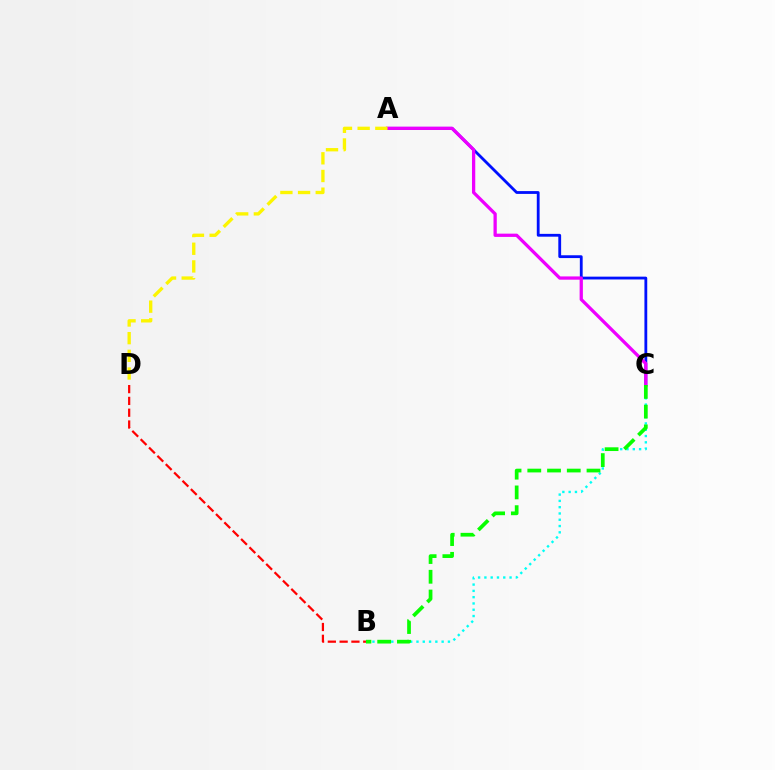{('B', 'D'): [{'color': '#ff0000', 'line_style': 'dashed', 'thickness': 1.6}], ('A', 'C'): [{'color': '#0010ff', 'line_style': 'solid', 'thickness': 2.03}, {'color': '#ee00ff', 'line_style': 'solid', 'thickness': 2.35}], ('B', 'C'): [{'color': '#00fff6', 'line_style': 'dotted', 'thickness': 1.71}, {'color': '#08ff00', 'line_style': 'dashed', 'thickness': 2.68}], ('A', 'D'): [{'color': '#fcf500', 'line_style': 'dashed', 'thickness': 2.4}]}